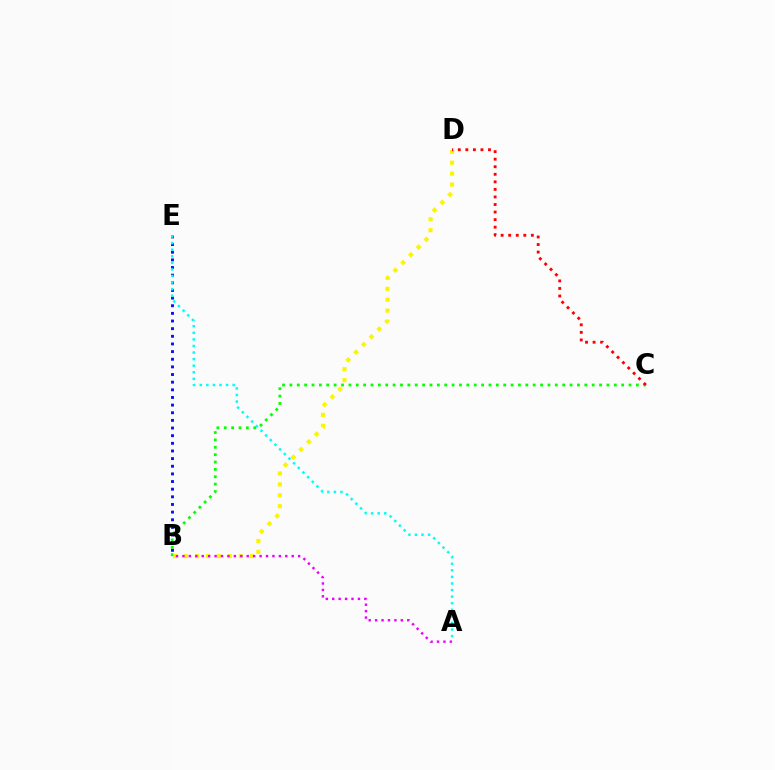{('B', 'C'): [{'color': '#08ff00', 'line_style': 'dotted', 'thickness': 2.0}], ('B', 'E'): [{'color': '#0010ff', 'line_style': 'dotted', 'thickness': 2.08}], ('B', 'D'): [{'color': '#fcf500', 'line_style': 'dotted', 'thickness': 2.97}], ('C', 'D'): [{'color': '#ff0000', 'line_style': 'dotted', 'thickness': 2.05}], ('A', 'B'): [{'color': '#ee00ff', 'line_style': 'dotted', 'thickness': 1.75}], ('A', 'E'): [{'color': '#00fff6', 'line_style': 'dotted', 'thickness': 1.79}]}